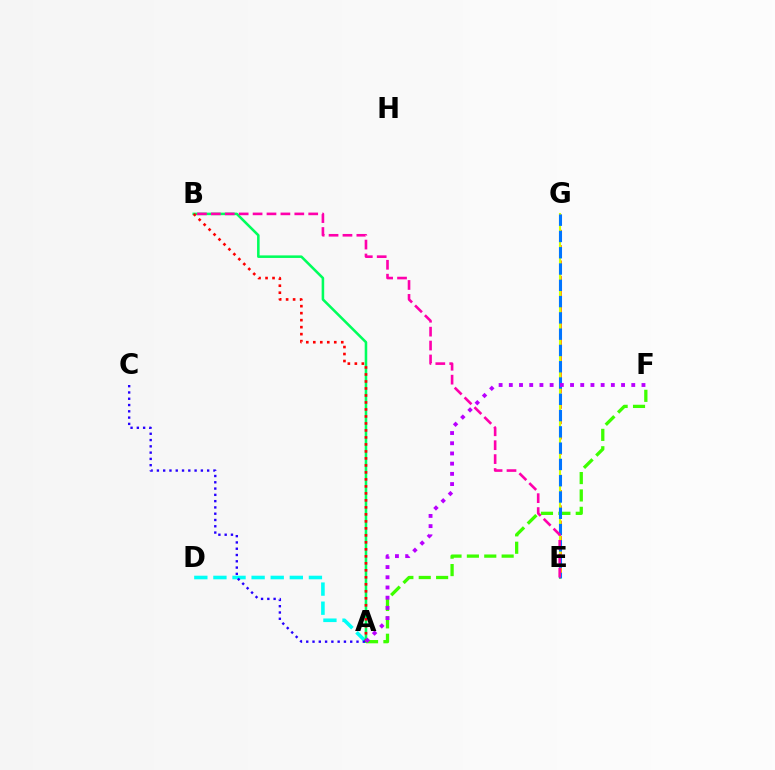{('A', 'D'): [{'color': '#00fff6', 'line_style': 'dashed', 'thickness': 2.59}], ('E', 'G'): [{'color': '#ff9400', 'line_style': 'dashed', 'thickness': 2.08}, {'color': '#d1ff00', 'line_style': 'solid', 'thickness': 1.52}, {'color': '#0074ff', 'line_style': 'dashed', 'thickness': 2.21}], ('A', 'B'): [{'color': '#00ff5c', 'line_style': 'solid', 'thickness': 1.84}, {'color': '#ff0000', 'line_style': 'dotted', 'thickness': 1.9}], ('A', 'F'): [{'color': '#3dff00', 'line_style': 'dashed', 'thickness': 2.36}, {'color': '#b900ff', 'line_style': 'dotted', 'thickness': 2.77}], ('B', 'E'): [{'color': '#ff00ac', 'line_style': 'dashed', 'thickness': 1.89}], ('A', 'C'): [{'color': '#2500ff', 'line_style': 'dotted', 'thickness': 1.71}]}